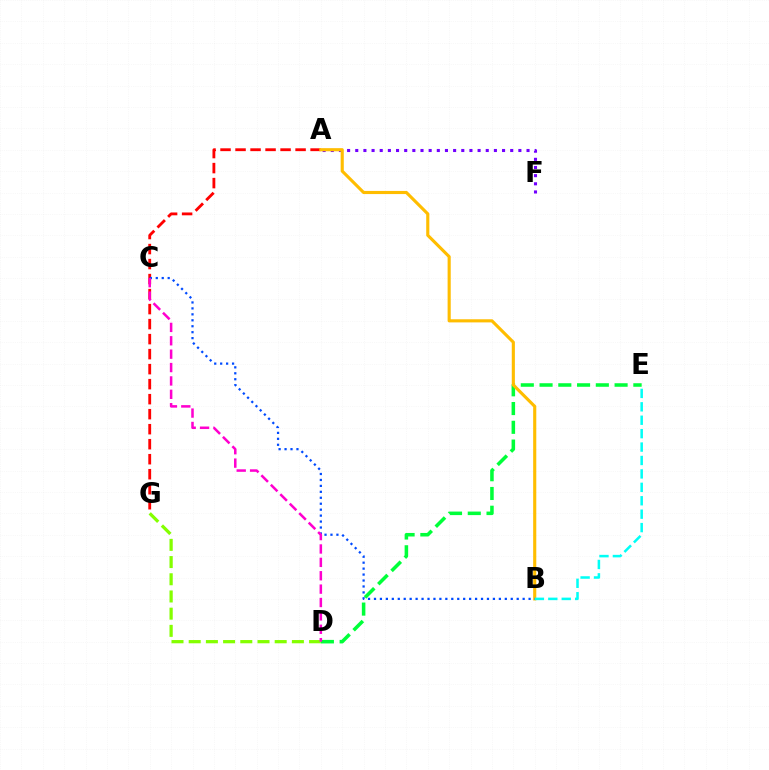{('D', 'G'): [{'color': '#84ff00', 'line_style': 'dashed', 'thickness': 2.34}], ('A', 'F'): [{'color': '#7200ff', 'line_style': 'dotted', 'thickness': 2.22}], ('D', 'E'): [{'color': '#00ff39', 'line_style': 'dashed', 'thickness': 2.55}], ('A', 'G'): [{'color': '#ff0000', 'line_style': 'dashed', 'thickness': 2.04}], ('A', 'B'): [{'color': '#ffbd00', 'line_style': 'solid', 'thickness': 2.25}], ('B', 'E'): [{'color': '#00fff6', 'line_style': 'dashed', 'thickness': 1.82}], ('B', 'C'): [{'color': '#004bff', 'line_style': 'dotted', 'thickness': 1.62}], ('C', 'D'): [{'color': '#ff00cf', 'line_style': 'dashed', 'thickness': 1.82}]}